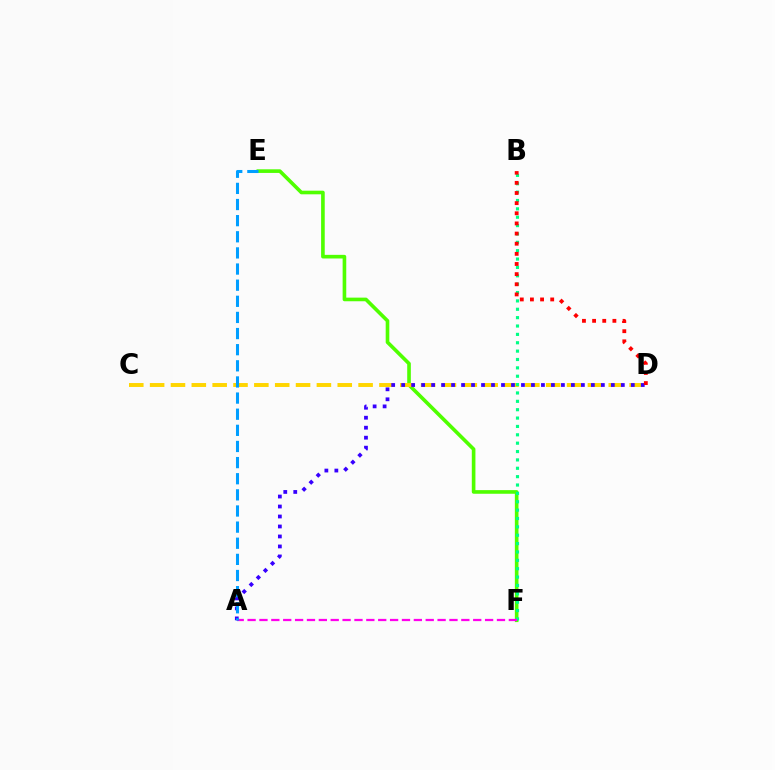{('E', 'F'): [{'color': '#4fff00', 'line_style': 'solid', 'thickness': 2.61}], ('C', 'D'): [{'color': '#ffd500', 'line_style': 'dashed', 'thickness': 2.83}], ('B', 'F'): [{'color': '#00ff86', 'line_style': 'dotted', 'thickness': 2.27}], ('A', 'F'): [{'color': '#ff00ed', 'line_style': 'dashed', 'thickness': 1.61}], ('A', 'D'): [{'color': '#3700ff', 'line_style': 'dotted', 'thickness': 2.71}], ('B', 'D'): [{'color': '#ff0000', 'line_style': 'dotted', 'thickness': 2.76}], ('A', 'E'): [{'color': '#009eff', 'line_style': 'dashed', 'thickness': 2.19}]}